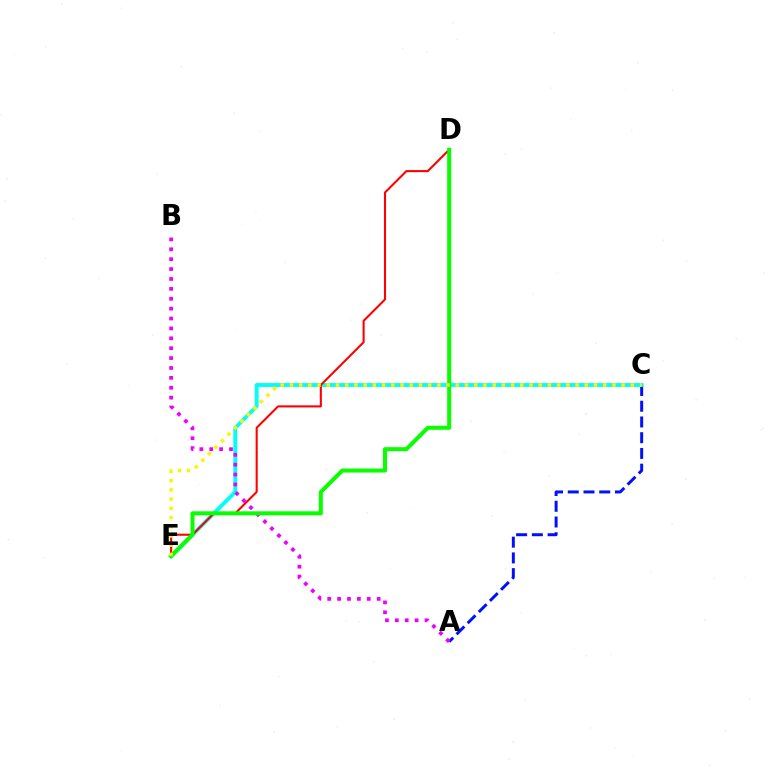{('A', 'C'): [{'color': '#0010ff', 'line_style': 'dashed', 'thickness': 2.14}], ('C', 'E'): [{'color': '#00fff6', 'line_style': 'solid', 'thickness': 2.79}, {'color': '#fcf500', 'line_style': 'dotted', 'thickness': 2.5}], ('D', 'E'): [{'color': '#ff0000', 'line_style': 'solid', 'thickness': 1.5}, {'color': '#08ff00', 'line_style': 'solid', 'thickness': 2.89}], ('A', 'B'): [{'color': '#ee00ff', 'line_style': 'dotted', 'thickness': 2.69}]}